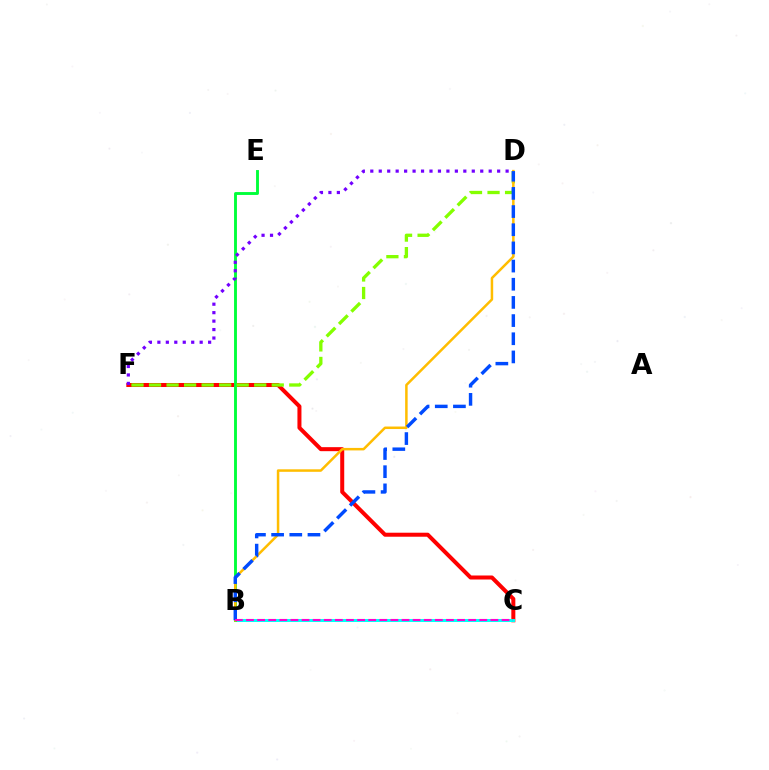{('C', 'F'): [{'color': '#ff0000', 'line_style': 'solid', 'thickness': 2.89}], ('B', 'C'): [{'color': '#00fff6', 'line_style': 'solid', 'thickness': 2.18}, {'color': '#ff00cf', 'line_style': 'dashed', 'thickness': 1.51}], ('B', 'E'): [{'color': '#00ff39', 'line_style': 'solid', 'thickness': 2.08}], ('D', 'F'): [{'color': '#84ff00', 'line_style': 'dashed', 'thickness': 2.38}, {'color': '#7200ff', 'line_style': 'dotted', 'thickness': 2.3}], ('B', 'D'): [{'color': '#ffbd00', 'line_style': 'solid', 'thickness': 1.8}, {'color': '#004bff', 'line_style': 'dashed', 'thickness': 2.47}]}